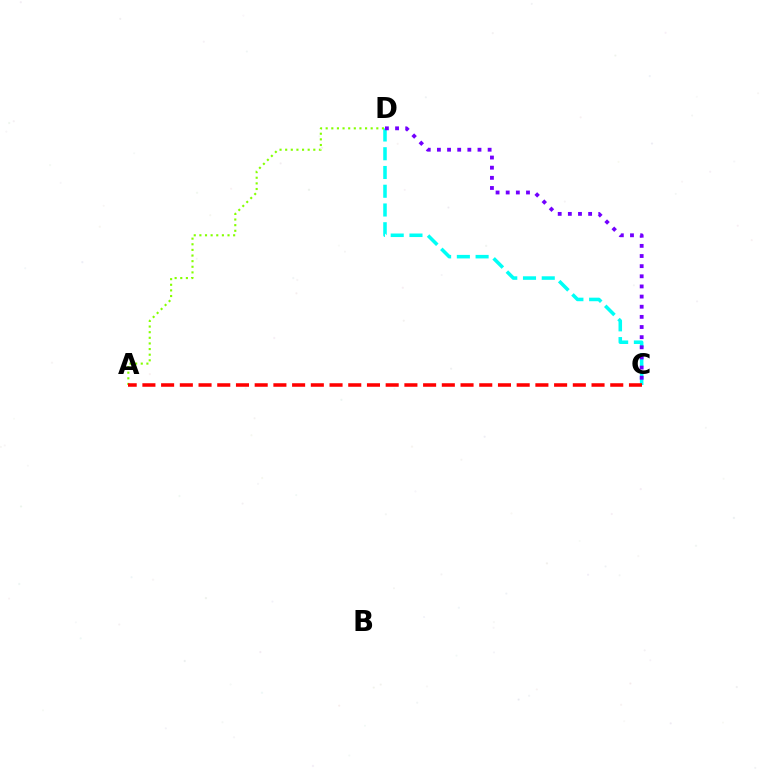{('C', 'D'): [{'color': '#00fff6', 'line_style': 'dashed', 'thickness': 2.55}, {'color': '#7200ff', 'line_style': 'dotted', 'thickness': 2.76}], ('A', 'D'): [{'color': '#84ff00', 'line_style': 'dotted', 'thickness': 1.53}], ('A', 'C'): [{'color': '#ff0000', 'line_style': 'dashed', 'thickness': 2.54}]}